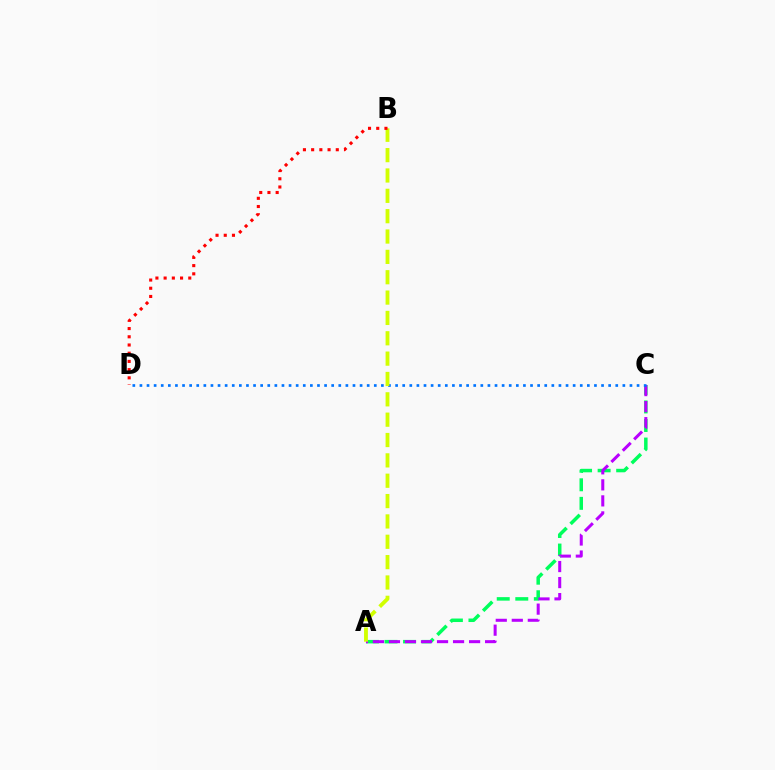{('A', 'C'): [{'color': '#00ff5c', 'line_style': 'dashed', 'thickness': 2.52}, {'color': '#b900ff', 'line_style': 'dashed', 'thickness': 2.18}], ('C', 'D'): [{'color': '#0074ff', 'line_style': 'dotted', 'thickness': 1.93}], ('A', 'B'): [{'color': '#d1ff00', 'line_style': 'dashed', 'thickness': 2.76}], ('B', 'D'): [{'color': '#ff0000', 'line_style': 'dotted', 'thickness': 2.23}]}